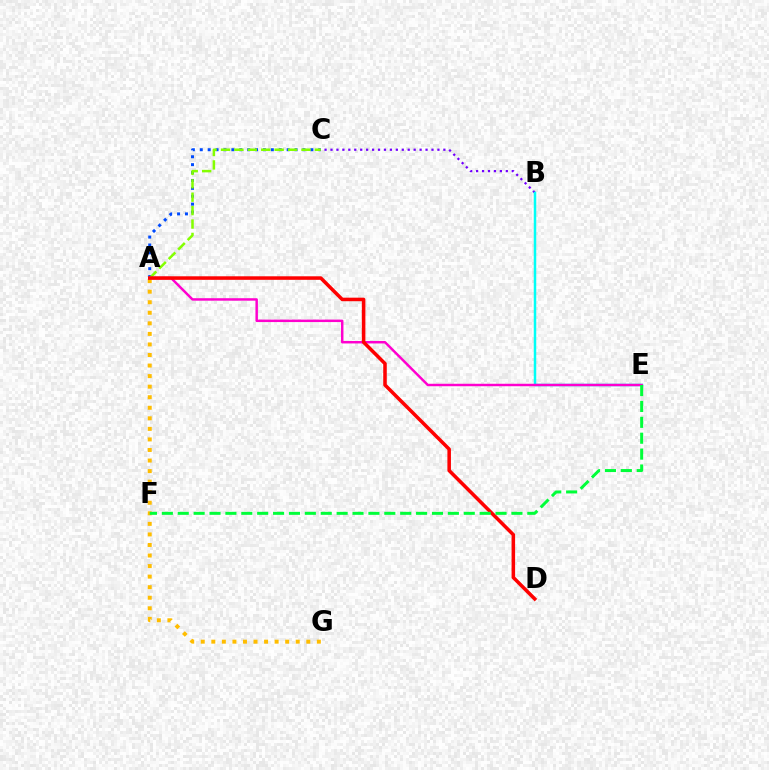{('A', 'C'): [{'color': '#004bff', 'line_style': 'dotted', 'thickness': 2.15}, {'color': '#84ff00', 'line_style': 'dashed', 'thickness': 1.82}], ('B', 'C'): [{'color': '#7200ff', 'line_style': 'dotted', 'thickness': 1.61}], ('A', 'G'): [{'color': '#ffbd00', 'line_style': 'dotted', 'thickness': 2.87}], ('B', 'E'): [{'color': '#00fff6', 'line_style': 'solid', 'thickness': 1.79}], ('A', 'E'): [{'color': '#ff00cf', 'line_style': 'solid', 'thickness': 1.77}], ('A', 'D'): [{'color': '#ff0000', 'line_style': 'solid', 'thickness': 2.55}], ('E', 'F'): [{'color': '#00ff39', 'line_style': 'dashed', 'thickness': 2.16}]}